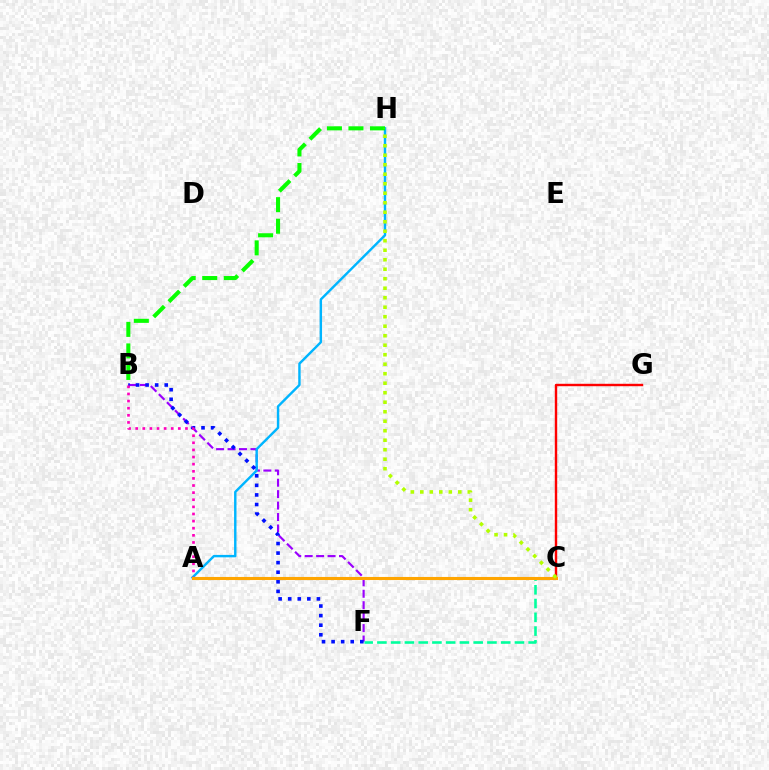{('B', 'F'): [{'color': '#9b00ff', 'line_style': 'dashed', 'thickness': 1.55}, {'color': '#0010ff', 'line_style': 'dotted', 'thickness': 2.6}], ('C', 'G'): [{'color': '#ff0000', 'line_style': 'solid', 'thickness': 1.74}], ('A', 'H'): [{'color': '#00b5ff', 'line_style': 'solid', 'thickness': 1.74}], ('C', 'F'): [{'color': '#00ff9d', 'line_style': 'dashed', 'thickness': 1.87}], ('B', 'H'): [{'color': '#08ff00', 'line_style': 'dashed', 'thickness': 2.92}], ('A', 'B'): [{'color': '#ff00bd', 'line_style': 'dotted', 'thickness': 1.93}], ('A', 'C'): [{'color': '#ffa500', 'line_style': 'solid', 'thickness': 2.23}], ('C', 'H'): [{'color': '#b3ff00', 'line_style': 'dotted', 'thickness': 2.58}]}